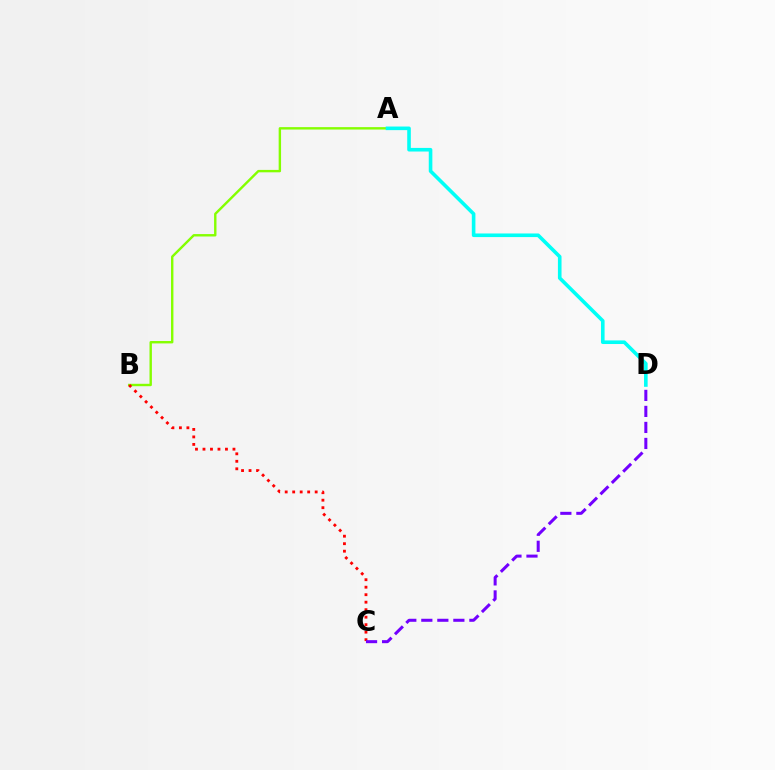{('A', 'B'): [{'color': '#84ff00', 'line_style': 'solid', 'thickness': 1.73}], ('B', 'C'): [{'color': '#ff0000', 'line_style': 'dotted', 'thickness': 2.04}], ('A', 'D'): [{'color': '#00fff6', 'line_style': 'solid', 'thickness': 2.6}], ('C', 'D'): [{'color': '#7200ff', 'line_style': 'dashed', 'thickness': 2.18}]}